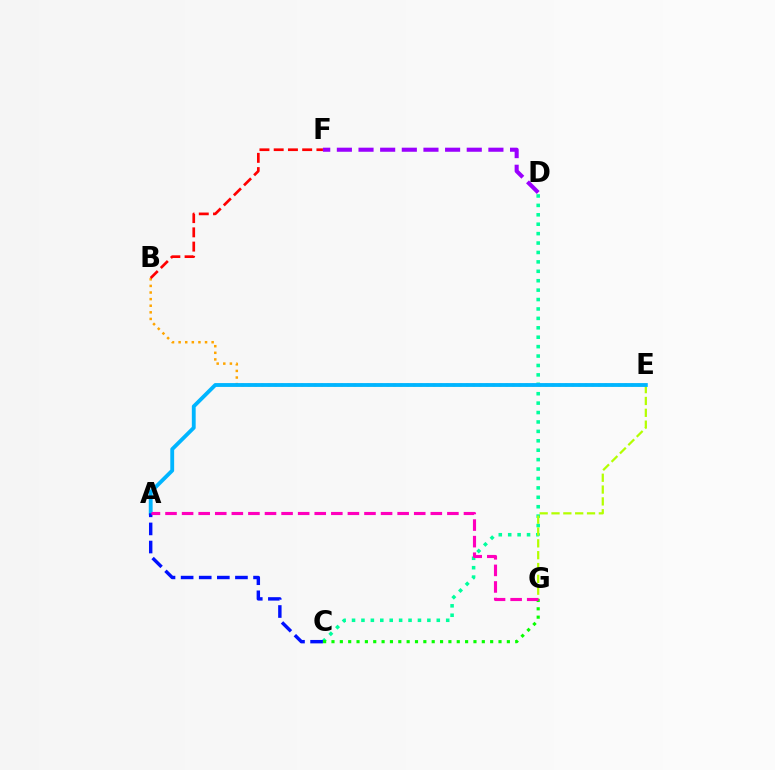{('C', 'D'): [{'color': '#00ff9d', 'line_style': 'dotted', 'thickness': 2.56}], ('C', 'G'): [{'color': '#08ff00', 'line_style': 'dotted', 'thickness': 2.27}], ('E', 'G'): [{'color': '#b3ff00', 'line_style': 'dashed', 'thickness': 1.61}], ('B', 'E'): [{'color': '#ffa500', 'line_style': 'dotted', 'thickness': 1.79}], ('D', 'F'): [{'color': '#9b00ff', 'line_style': 'dashed', 'thickness': 2.94}], ('A', 'E'): [{'color': '#00b5ff', 'line_style': 'solid', 'thickness': 2.77}], ('A', 'C'): [{'color': '#0010ff', 'line_style': 'dashed', 'thickness': 2.46}], ('B', 'F'): [{'color': '#ff0000', 'line_style': 'dashed', 'thickness': 1.93}], ('A', 'G'): [{'color': '#ff00bd', 'line_style': 'dashed', 'thickness': 2.25}]}